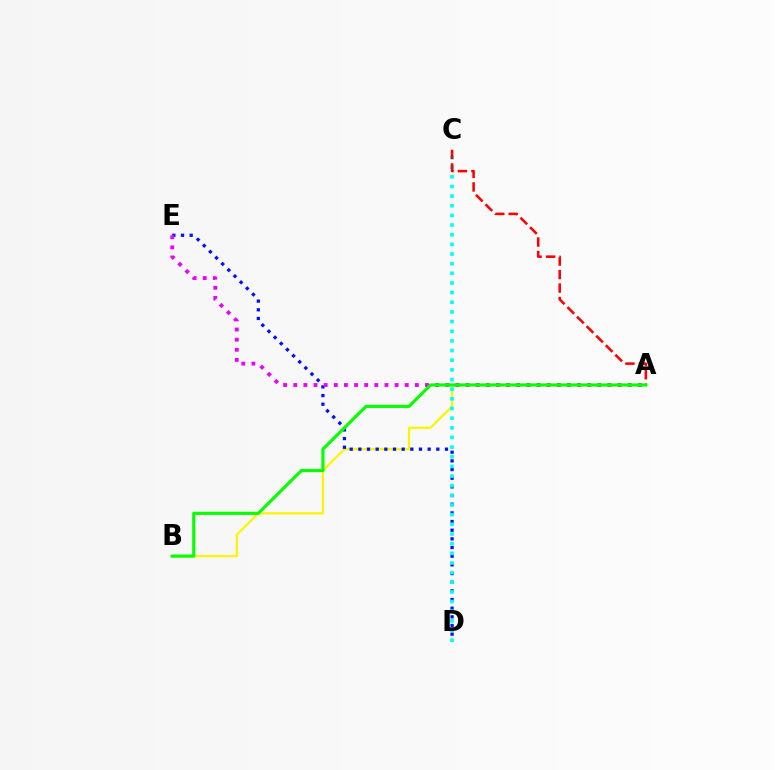{('A', 'B'): [{'color': '#fcf500', 'line_style': 'solid', 'thickness': 1.59}, {'color': '#08ff00', 'line_style': 'solid', 'thickness': 2.27}], ('D', 'E'): [{'color': '#0010ff', 'line_style': 'dotted', 'thickness': 2.35}], ('A', 'E'): [{'color': '#ee00ff', 'line_style': 'dotted', 'thickness': 2.75}], ('C', 'D'): [{'color': '#00fff6', 'line_style': 'dotted', 'thickness': 2.62}], ('A', 'C'): [{'color': '#ff0000', 'line_style': 'dashed', 'thickness': 1.83}]}